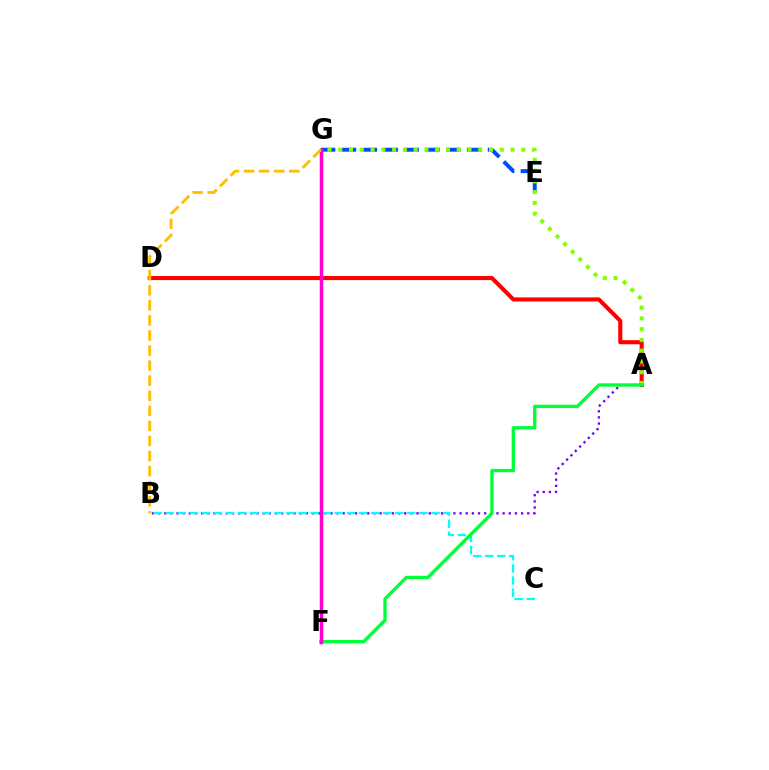{('E', 'G'): [{'color': '#004bff', 'line_style': 'dashed', 'thickness': 2.84}], ('A', 'D'): [{'color': '#ff0000', 'line_style': 'solid', 'thickness': 2.93}], ('A', 'G'): [{'color': '#84ff00', 'line_style': 'dotted', 'thickness': 2.93}], ('A', 'B'): [{'color': '#7200ff', 'line_style': 'dotted', 'thickness': 1.67}], ('B', 'C'): [{'color': '#00fff6', 'line_style': 'dashed', 'thickness': 1.64}], ('A', 'F'): [{'color': '#00ff39', 'line_style': 'solid', 'thickness': 2.41}], ('F', 'G'): [{'color': '#ff00cf', 'line_style': 'solid', 'thickness': 2.5}], ('B', 'G'): [{'color': '#ffbd00', 'line_style': 'dashed', 'thickness': 2.05}]}